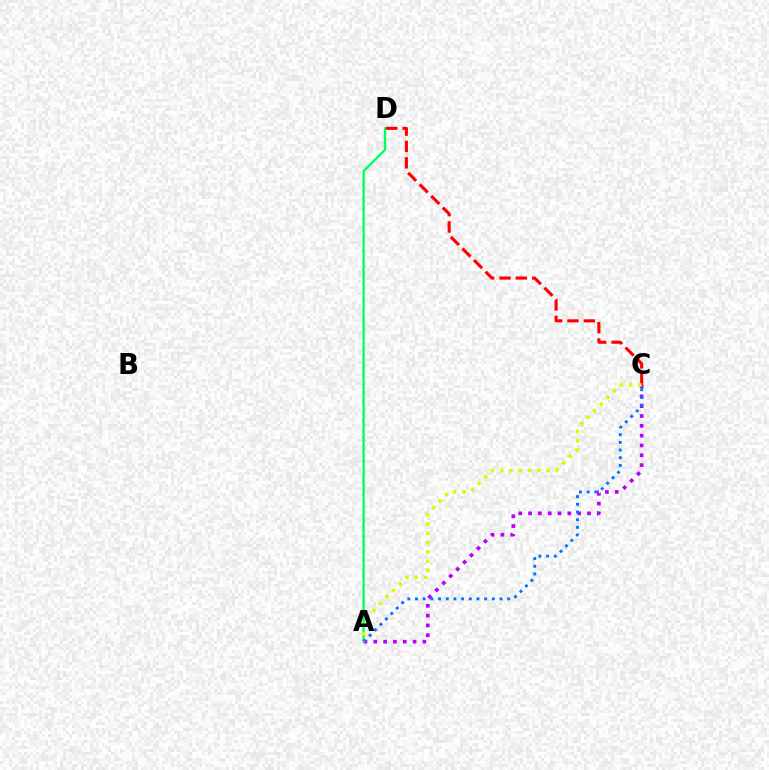{('A', 'C'): [{'color': '#b900ff', 'line_style': 'dotted', 'thickness': 2.67}, {'color': '#0074ff', 'line_style': 'dotted', 'thickness': 2.09}, {'color': '#d1ff00', 'line_style': 'dotted', 'thickness': 2.53}], ('A', 'D'): [{'color': '#00ff5c', 'line_style': 'solid', 'thickness': 1.65}], ('C', 'D'): [{'color': '#ff0000', 'line_style': 'dashed', 'thickness': 2.22}]}